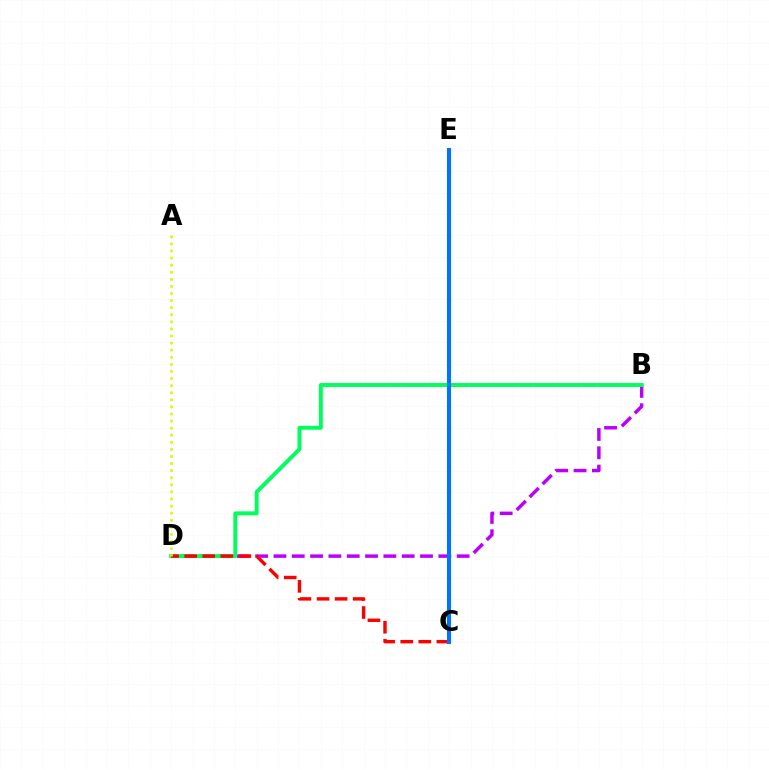{('B', 'D'): [{'color': '#b900ff', 'line_style': 'dashed', 'thickness': 2.49}, {'color': '#00ff5c', 'line_style': 'solid', 'thickness': 2.82}], ('C', 'D'): [{'color': '#ff0000', 'line_style': 'dashed', 'thickness': 2.45}], ('C', 'E'): [{'color': '#0074ff', 'line_style': 'solid', 'thickness': 2.95}], ('A', 'D'): [{'color': '#d1ff00', 'line_style': 'dotted', 'thickness': 1.93}]}